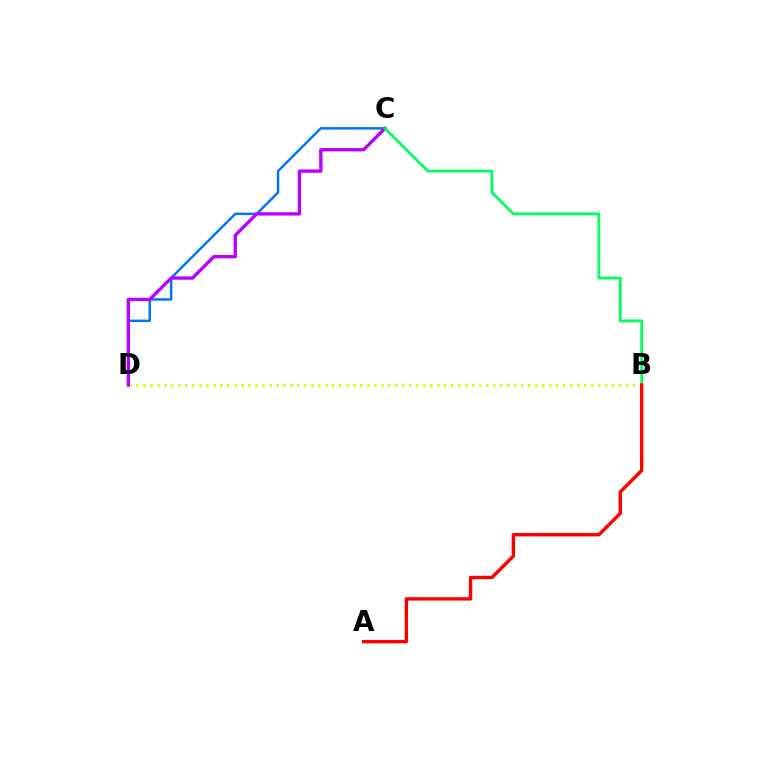{('C', 'D'): [{'color': '#0074ff', 'line_style': 'solid', 'thickness': 1.77}, {'color': '#b900ff', 'line_style': 'solid', 'thickness': 2.4}], ('B', 'D'): [{'color': '#d1ff00', 'line_style': 'dotted', 'thickness': 1.9}], ('B', 'C'): [{'color': '#00ff5c', 'line_style': 'solid', 'thickness': 2.0}], ('A', 'B'): [{'color': '#ff0000', 'line_style': 'solid', 'thickness': 2.44}]}